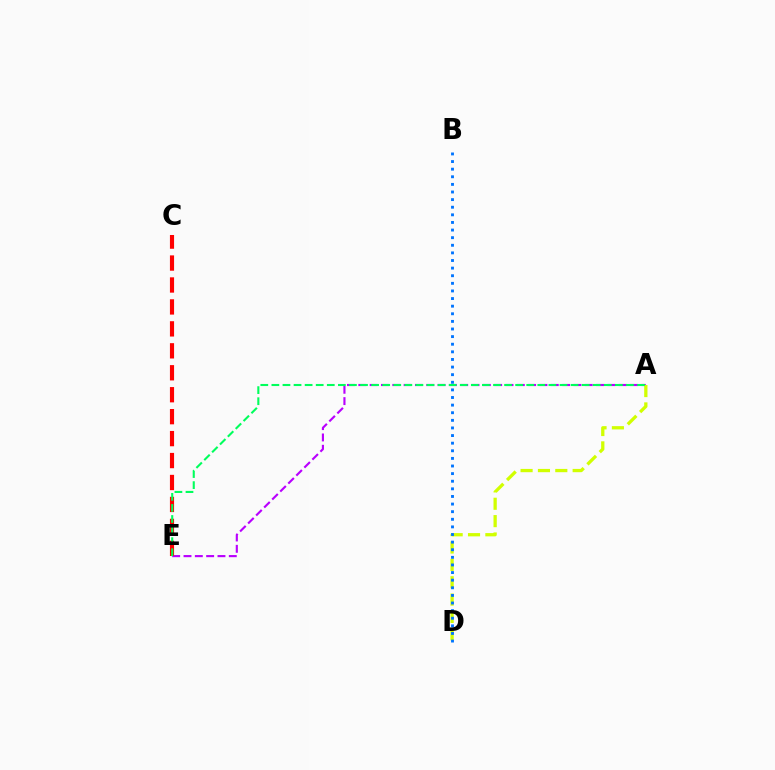{('A', 'E'): [{'color': '#b900ff', 'line_style': 'dashed', 'thickness': 1.54}, {'color': '#00ff5c', 'line_style': 'dashed', 'thickness': 1.51}], ('A', 'D'): [{'color': '#d1ff00', 'line_style': 'dashed', 'thickness': 2.36}], ('C', 'E'): [{'color': '#ff0000', 'line_style': 'dashed', 'thickness': 2.98}], ('B', 'D'): [{'color': '#0074ff', 'line_style': 'dotted', 'thickness': 2.07}]}